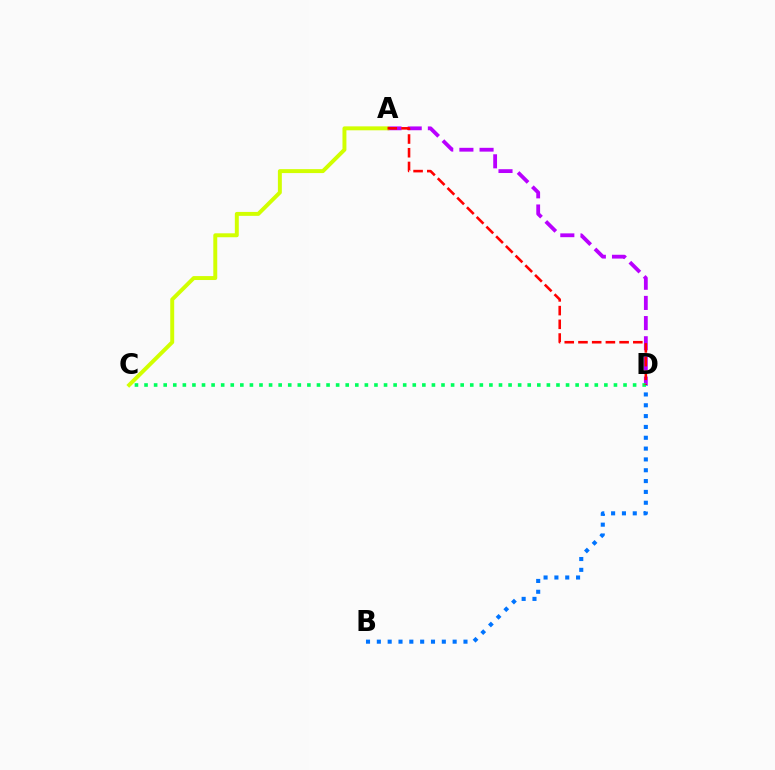{('A', 'D'): [{'color': '#b900ff', 'line_style': 'dashed', 'thickness': 2.74}, {'color': '#ff0000', 'line_style': 'dashed', 'thickness': 1.86}], ('A', 'C'): [{'color': '#d1ff00', 'line_style': 'solid', 'thickness': 2.84}], ('B', 'D'): [{'color': '#0074ff', 'line_style': 'dotted', 'thickness': 2.94}], ('C', 'D'): [{'color': '#00ff5c', 'line_style': 'dotted', 'thickness': 2.6}]}